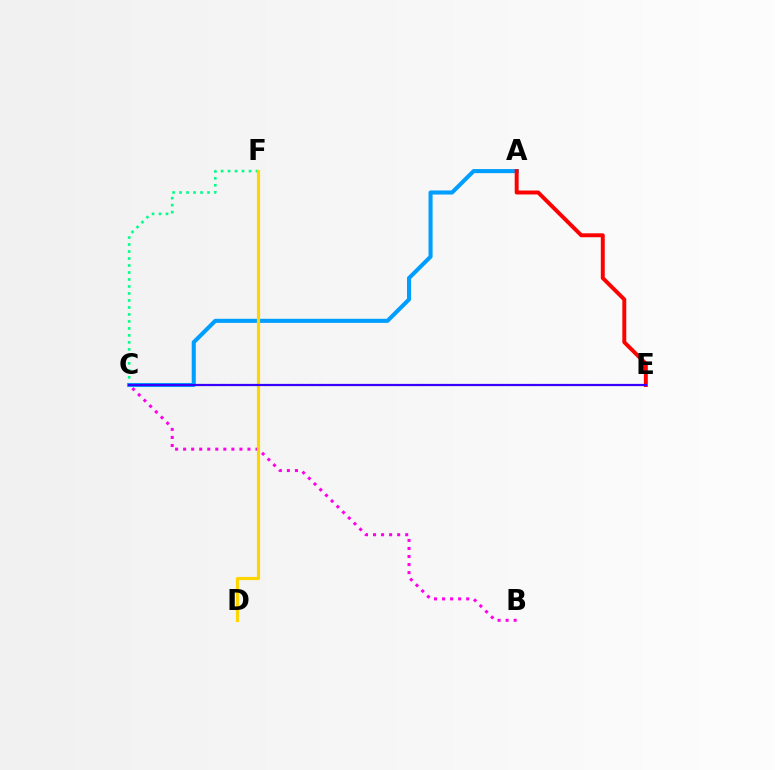{('B', 'C'): [{'color': '#ff00ed', 'line_style': 'dotted', 'thickness': 2.18}], ('C', 'F'): [{'color': '#00ff86', 'line_style': 'dotted', 'thickness': 1.9}], ('A', 'C'): [{'color': '#009eff', 'line_style': 'solid', 'thickness': 2.93}], ('D', 'F'): [{'color': '#ffd500', 'line_style': 'solid', 'thickness': 2.28}], ('A', 'E'): [{'color': '#ff0000', 'line_style': 'solid', 'thickness': 2.83}], ('C', 'E'): [{'color': '#4fff00', 'line_style': 'dashed', 'thickness': 1.5}, {'color': '#3700ff', 'line_style': 'solid', 'thickness': 1.59}]}